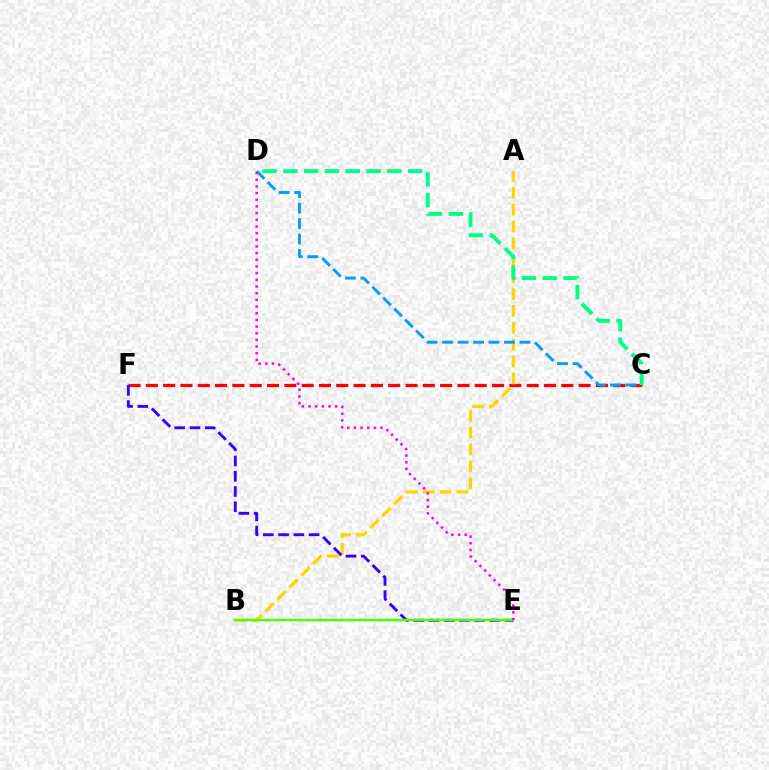{('C', 'F'): [{'color': '#ff0000', 'line_style': 'dashed', 'thickness': 2.35}], ('A', 'B'): [{'color': '#ffd500', 'line_style': 'dashed', 'thickness': 2.29}], ('E', 'F'): [{'color': '#3700ff', 'line_style': 'dashed', 'thickness': 2.07}], ('B', 'E'): [{'color': '#4fff00', 'line_style': 'solid', 'thickness': 1.76}], ('C', 'D'): [{'color': '#009eff', 'line_style': 'dashed', 'thickness': 2.1}, {'color': '#00ff86', 'line_style': 'dashed', 'thickness': 2.83}], ('D', 'E'): [{'color': '#ff00ed', 'line_style': 'dotted', 'thickness': 1.81}]}